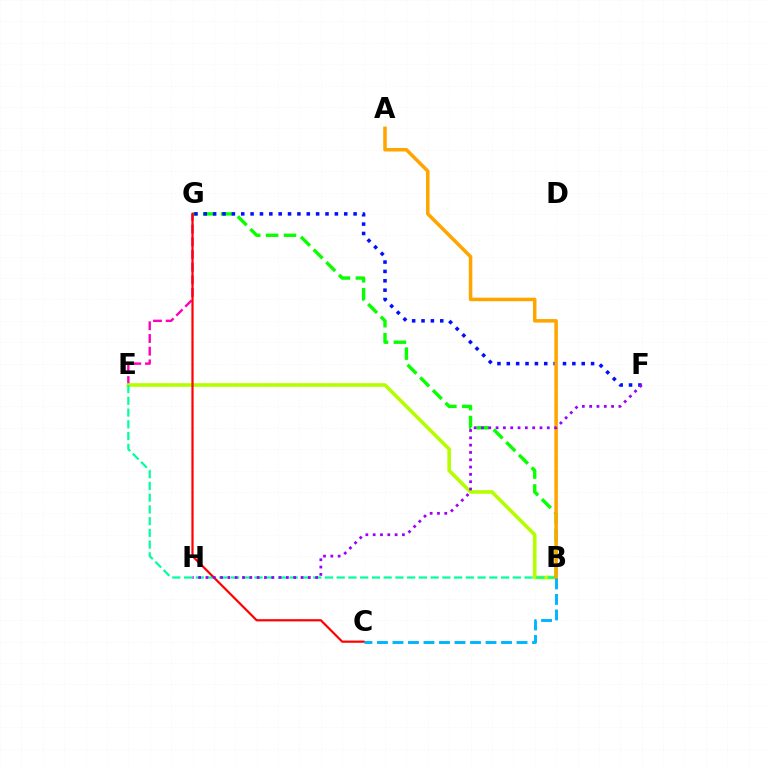{('B', 'G'): [{'color': '#08ff00', 'line_style': 'dashed', 'thickness': 2.43}], ('E', 'G'): [{'color': '#ff00bd', 'line_style': 'dashed', 'thickness': 1.72}], ('B', 'E'): [{'color': '#b3ff00', 'line_style': 'solid', 'thickness': 2.6}, {'color': '#00ff9d', 'line_style': 'dashed', 'thickness': 1.6}], ('F', 'G'): [{'color': '#0010ff', 'line_style': 'dotted', 'thickness': 2.54}], ('A', 'B'): [{'color': '#ffa500', 'line_style': 'solid', 'thickness': 2.54}], ('B', 'C'): [{'color': '#00b5ff', 'line_style': 'dashed', 'thickness': 2.11}], ('C', 'G'): [{'color': '#ff0000', 'line_style': 'solid', 'thickness': 1.59}], ('F', 'H'): [{'color': '#9b00ff', 'line_style': 'dotted', 'thickness': 1.99}]}